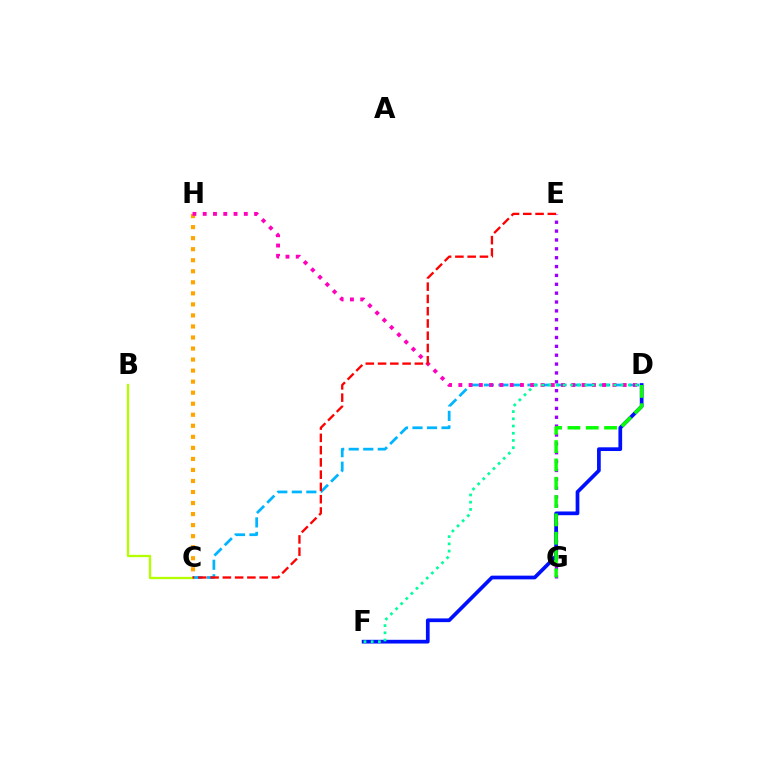{('C', 'D'): [{'color': '#00b5ff', 'line_style': 'dashed', 'thickness': 1.97}], ('E', 'G'): [{'color': '#9b00ff', 'line_style': 'dotted', 'thickness': 2.41}], ('D', 'F'): [{'color': '#0010ff', 'line_style': 'solid', 'thickness': 2.68}, {'color': '#00ff9d', 'line_style': 'dotted', 'thickness': 1.96}], ('C', 'H'): [{'color': '#ffa500', 'line_style': 'dotted', 'thickness': 3.0}], ('D', 'G'): [{'color': '#08ff00', 'line_style': 'dashed', 'thickness': 2.49}], ('D', 'H'): [{'color': '#ff00bd', 'line_style': 'dotted', 'thickness': 2.79}], ('B', 'C'): [{'color': '#b3ff00', 'line_style': 'solid', 'thickness': 1.67}], ('C', 'E'): [{'color': '#ff0000', 'line_style': 'dashed', 'thickness': 1.67}]}